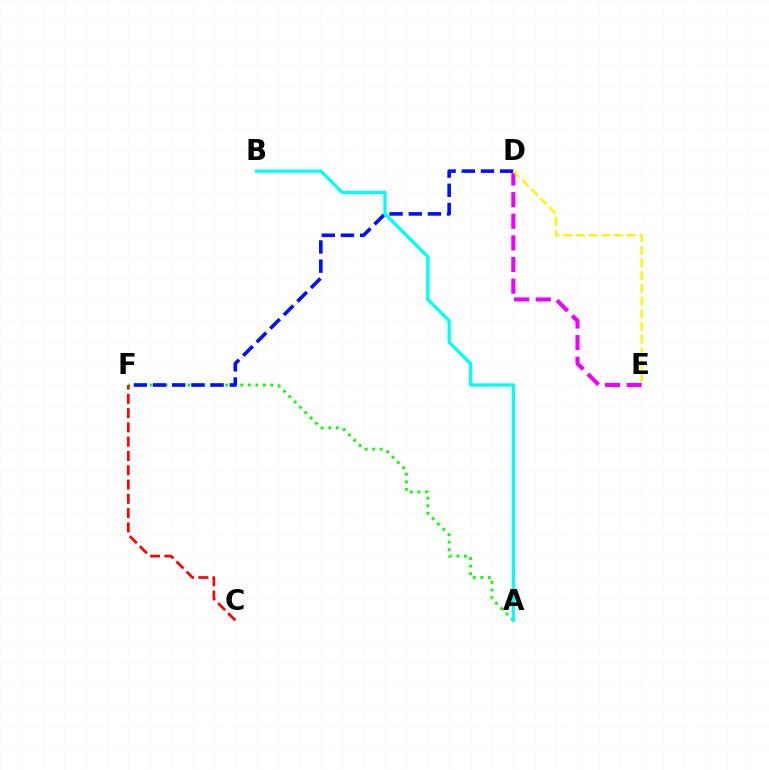{('D', 'E'): [{'color': '#ee00ff', 'line_style': 'dashed', 'thickness': 2.94}, {'color': '#fcf500', 'line_style': 'dashed', 'thickness': 1.73}], ('A', 'F'): [{'color': '#08ff00', 'line_style': 'dotted', 'thickness': 2.05}], ('D', 'F'): [{'color': '#0010ff', 'line_style': 'dashed', 'thickness': 2.6}], ('C', 'F'): [{'color': '#ff0000', 'line_style': 'dashed', 'thickness': 1.94}], ('A', 'B'): [{'color': '#00fff6', 'line_style': 'solid', 'thickness': 2.35}]}